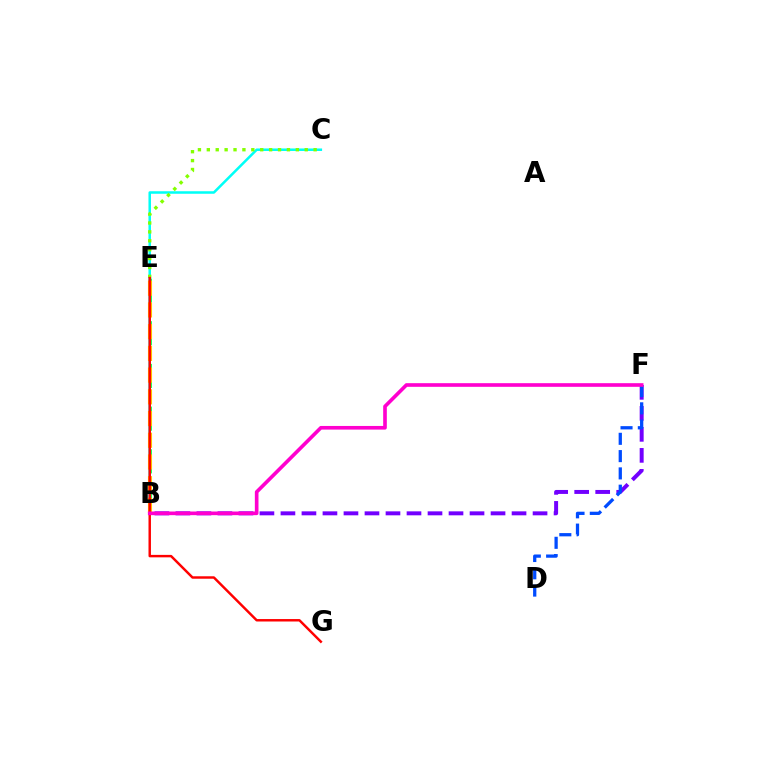{('B', 'C'): [{'color': '#00fff6', 'line_style': 'solid', 'thickness': 1.82}], ('B', 'E'): [{'color': '#00ff39', 'line_style': 'dashed', 'thickness': 1.93}, {'color': '#ffbd00', 'line_style': 'dashed', 'thickness': 2.95}], ('B', 'F'): [{'color': '#7200ff', 'line_style': 'dashed', 'thickness': 2.85}, {'color': '#ff00cf', 'line_style': 'solid', 'thickness': 2.62}], ('C', 'E'): [{'color': '#84ff00', 'line_style': 'dotted', 'thickness': 2.42}], ('E', 'G'): [{'color': '#ff0000', 'line_style': 'solid', 'thickness': 1.77}], ('D', 'F'): [{'color': '#004bff', 'line_style': 'dashed', 'thickness': 2.35}]}